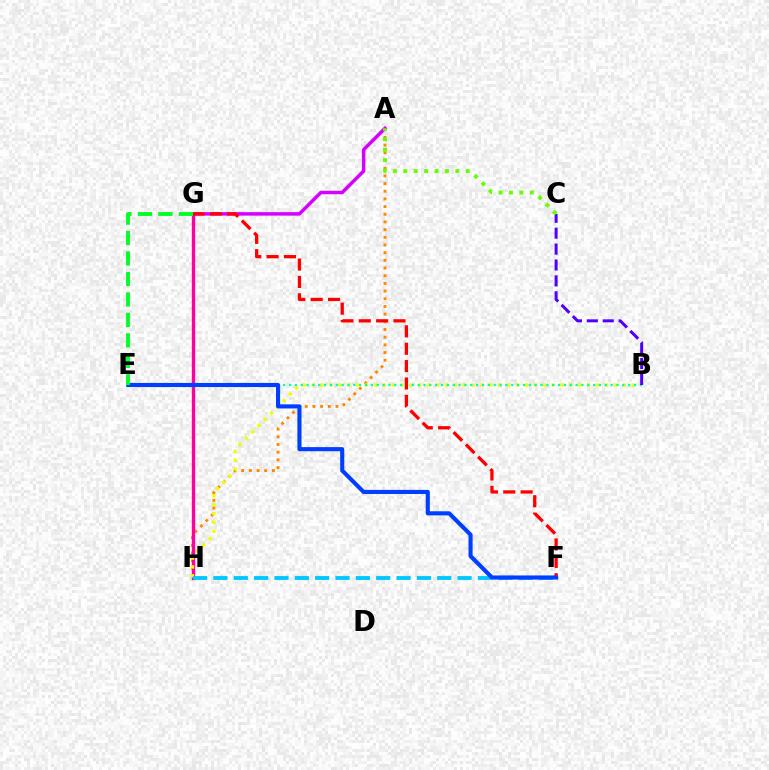{('A', 'H'): [{'color': '#ff8800', 'line_style': 'dotted', 'thickness': 2.09}], ('G', 'H'): [{'color': '#ff00a0', 'line_style': 'solid', 'thickness': 2.41}], ('B', 'H'): [{'color': '#eeff00', 'line_style': 'dotted', 'thickness': 2.41}], ('A', 'G'): [{'color': '#d600ff', 'line_style': 'solid', 'thickness': 2.51}], ('B', 'E'): [{'color': '#00ffaf', 'line_style': 'dotted', 'thickness': 1.59}], ('B', 'C'): [{'color': '#4f00ff', 'line_style': 'dashed', 'thickness': 2.16}], ('F', 'H'): [{'color': '#00c7ff', 'line_style': 'dashed', 'thickness': 2.76}], ('F', 'G'): [{'color': '#ff0000', 'line_style': 'dashed', 'thickness': 2.36}], ('A', 'C'): [{'color': '#66ff00', 'line_style': 'dotted', 'thickness': 2.83}], ('E', 'F'): [{'color': '#003fff', 'line_style': 'solid', 'thickness': 2.96}], ('E', 'G'): [{'color': '#00ff27', 'line_style': 'dashed', 'thickness': 2.78}]}